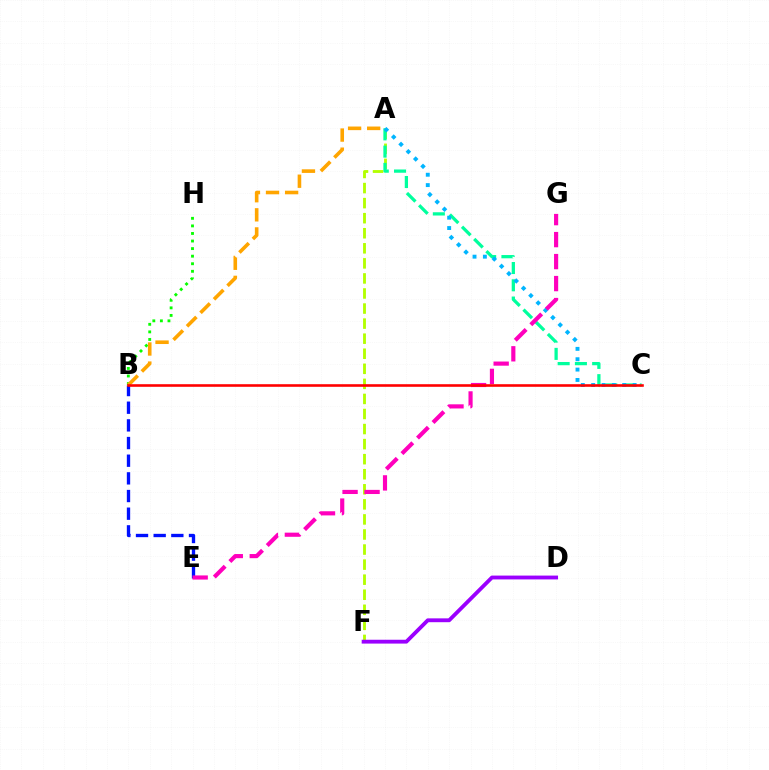{('A', 'F'): [{'color': '#b3ff00', 'line_style': 'dashed', 'thickness': 2.05}], ('D', 'F'): [{'color': '#9b00ff', 'line_style': 'solid', 'thickness': 2.76}], ('A', 'C'): [{'color': '#00ff9d', 'line_style': 'dashed', 'thickness': 2.35}, {'color': '#00b5ff', 'line_style': 'dotted', 'thickness': 2.82}], ('B', 'H'): [{'color': '#08ff00', 'line_style': 'dotted', 'thickness': 2.06}], ('B', 'E'): [{'color': '#0010ff', 'line_style': 'dashed', 'thickness': 2.4}], ('A', 'B'): [{'color': '#ffa500', 'line_style': 'dashed', 'thickness': 2.59}], ('E', 'G'): [{'color': '#ff00bd', 'line_style': 'dashed', 'thickness': 2.99}], ('B', 'C'): [{'color': '#ff0000', 'line_style': 'solid', 'thickness': 1.87}]}